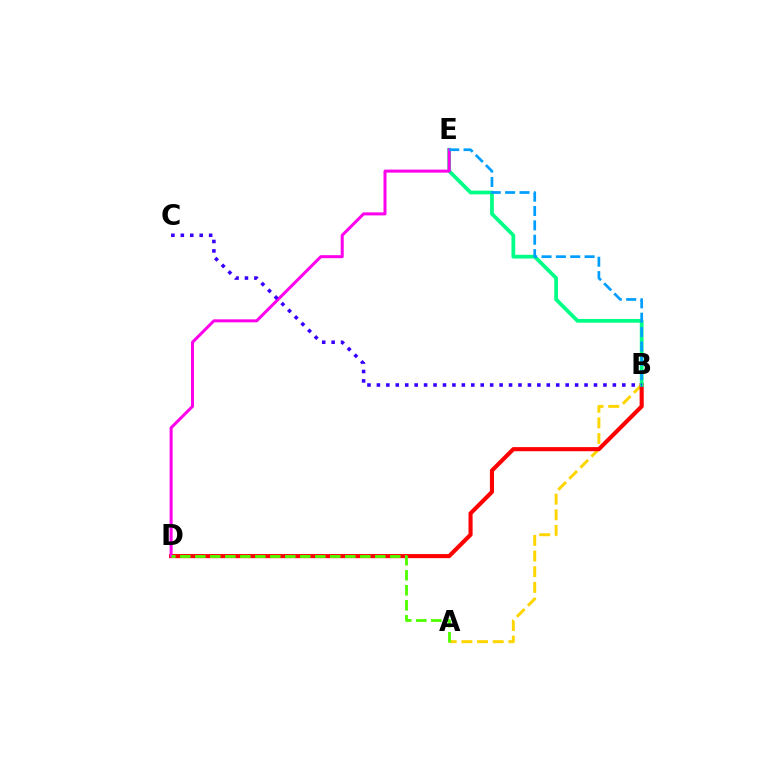{('A', 'B'): [{'color': '#ffd500', 'line_style': 'dashed', 'thickness': 2.13}], ('B', 'D'): [{'color': '#ff0000', 'line_style': 'solid', 'thickness': 2.95}], ('B', 'E'): [{'color': '#00ff86', 'line_style': 'solid', 'thickness': 2.7}, {'color': '#009eff', 'line_style': 'dashed', 'thickness': 1.95}], ('D', 'E'): [{'color': '#ff00ed', 'line_style': 'solid', 'thickness': 2.17}], ('A', 'D'): [{'color': '#4fff00', 'line_style': 'dashed', 'thickness': 2.04}], ('B', 'C'): [{'color': '#3700ff', 'line_style': 'dotted', 'thickness': 2.56}]}